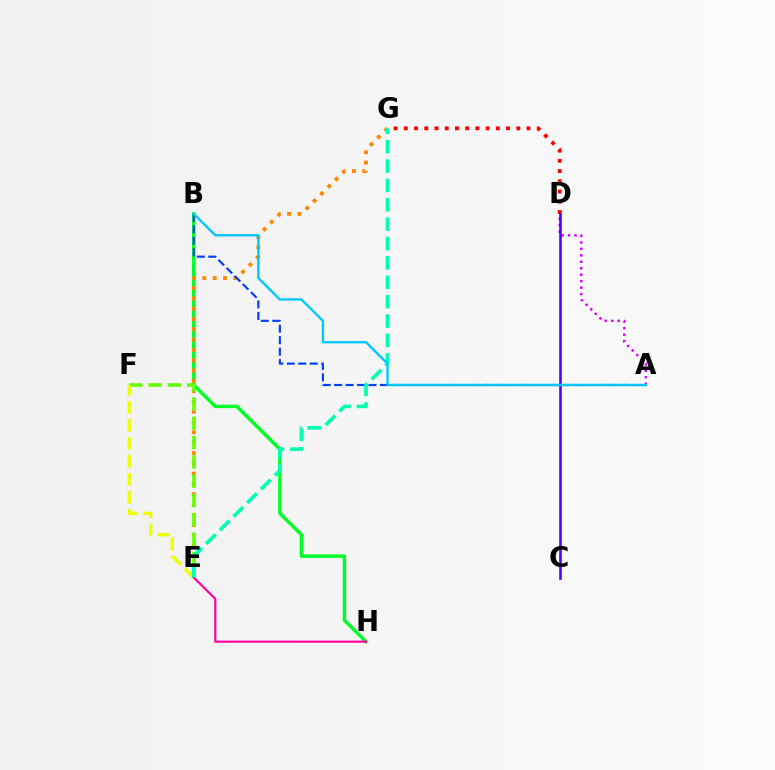{('B', 'H'): [{'color': '#00ff27', 'line_style': 'solid', 'thickness': 2.48}], ('E', 'G'): [{'color': '#ff8800', 'line_style': 'dotted', 'thickness': 2.8}, {'color': '#00ffaf', 'line_style': 'dashed', 'thickness': 2.63}], ('E', 'F'): [{'color': '#66ff00', 'line_style': 'dashed', 'thickness': 2.62}, {'color': '#eeff00', 'line_style': 'dashed', 'thickness': 2.44}], ('A', 'D'): [{'color': '#d600ff', 'line_style': 'dotted', 'thickness': 1.75}], ('A', 'B'): [{'color': '#003fff', 'line_style': 'dashed', 'thickness': 1.56}, {'color': '#00c7ff', 'line_style': 'solid', 'thickness': 1.71}], ('E', 'H'): [{'color': '#ff00a0', 'line_style': 'solid', 'thickness': 1.56}], ('D', 'G'): [{'color': '#ff0000', 'line_style': 'dotted', 'thickness': 2.78}], ('C', 'D'): [{'color': '#4f00ff', 'line_style': 'solid', 'thickness': 1.88}]}